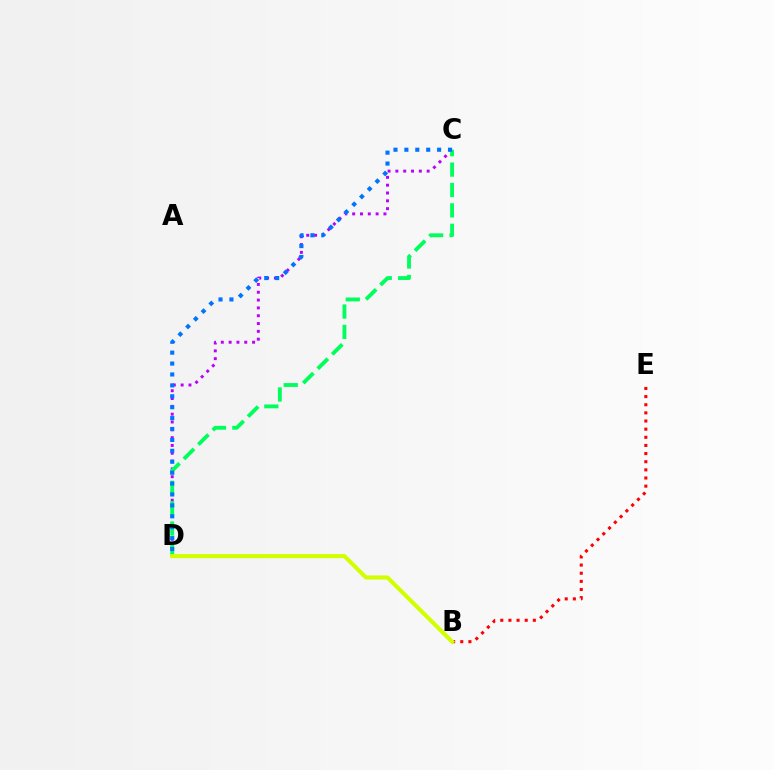{('C', 'D'): [{'color': '#b900ff', 'line_style': 'dotted', 'thickness': 2.12}, {'color': '#00ff5c', 'line_style': 'dashed', 'thickness': 2.77}, {'color': '#0074ff', 'line_style': 'dotted', 'thickness': 2.96}], ('B', 'E'): [{'color': '#ff0000', 'line_style': 'dotted', 'thickness': 2.21}], ('B', 'D'): [{'color': '#d1ff00', 'line_style': 'solid', 'thickness': 2.93}]}